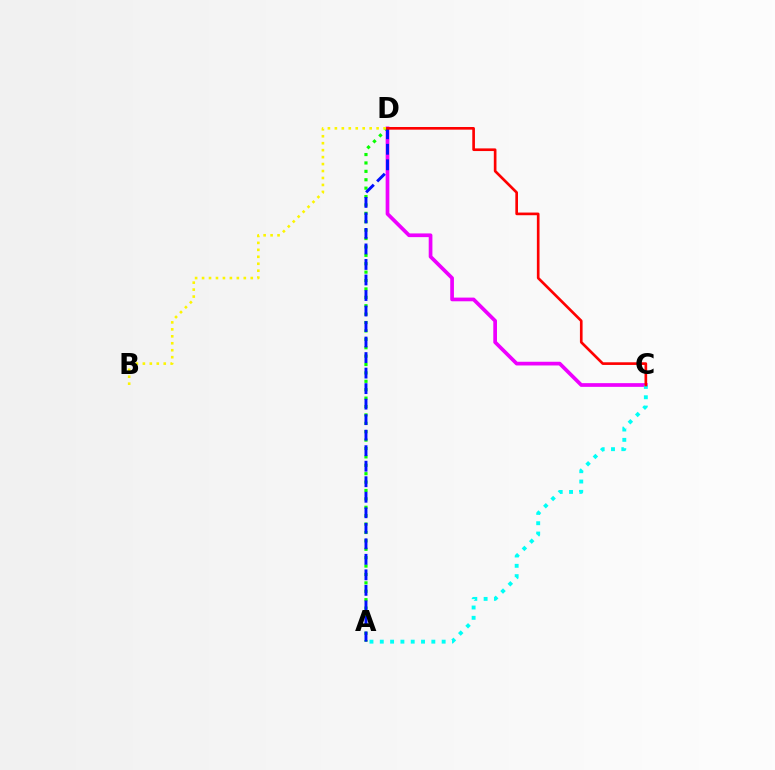{('C', 'D'): [{'color': '#ee00ff', 'line_style': 'solid', 'thickness': 2.66}, {'color': '#ff0000', 'line_style': 'solid', 'thickness': 1.91}], ('A', 'D'): [{'color': '#08ff00', 'line_style': 'dotted', 'thickness': 2.28}, {'color': '#0010ff', 'line_style': 'dashed', 'thickness': 2.11}], ('A', 'C'): [{'color': '#00fff6', 'line_style': 'dotted', 'thickness': 2.8}], ('B', 'D'): [{'color': '#fcf500', 'line_style': 'dotted', 'thickness': 1.89}]}